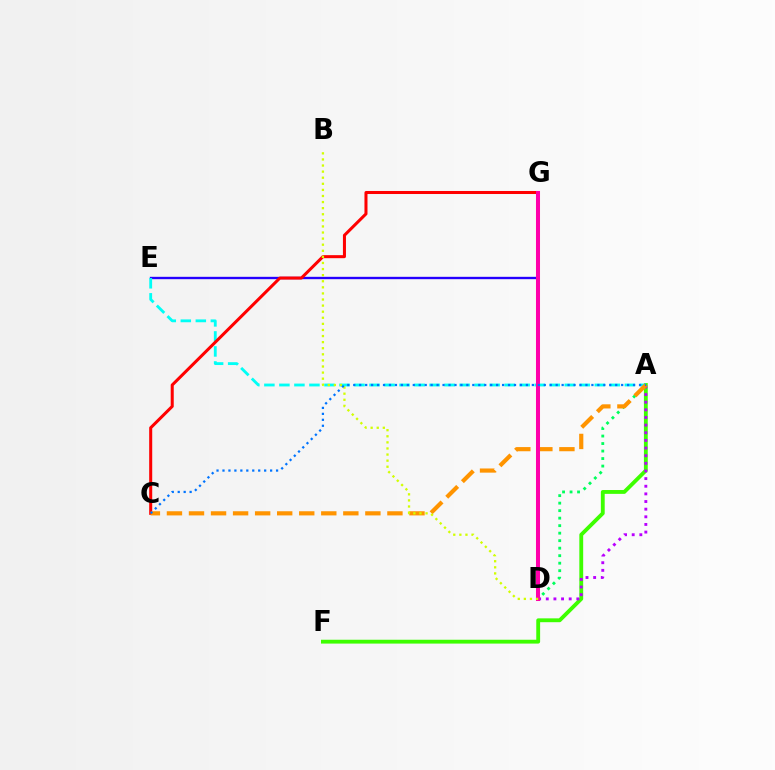{('E', 'G'): [{'color': '#2500ff', 'line_style': 'solid', 'thickness': 1.7}], ('A', 'F'): [{'color': '#3dff00', 'line_style': 'solid', 'thickness': 2.77}], ('A', 'E'): [{'color': '#00fff6', 'line_style': 'dashed', 'thickness': 2.04}], ('A', 'D'): [{'color': '#00ff5c', 'line_style': 'dotted', 'thickness': 2.04}, {'color': '#b900ff', 'line_style': 'dotted', 'thickness': 2.08}], ('C', 'G'): [{'color': '#ff0000', 'line_style': 'solid', 'thickness': 2.18}], ('A', 'C'): [{'color': '#ff9400', 'line_style': 'dashed', 'thickness': 3.0}, {'color': '#0074ff', 'line_style': 'dotted', 'thickness': 1.62}], ('D', 'G'): [{'color': '#ff00ac', 'line_style': 'solid', 'thickness': 2.9}], ('B', 'D'): [{'color': '#d1ff00', 'line_style': 'dotted', 'thickness': 1.65}]}